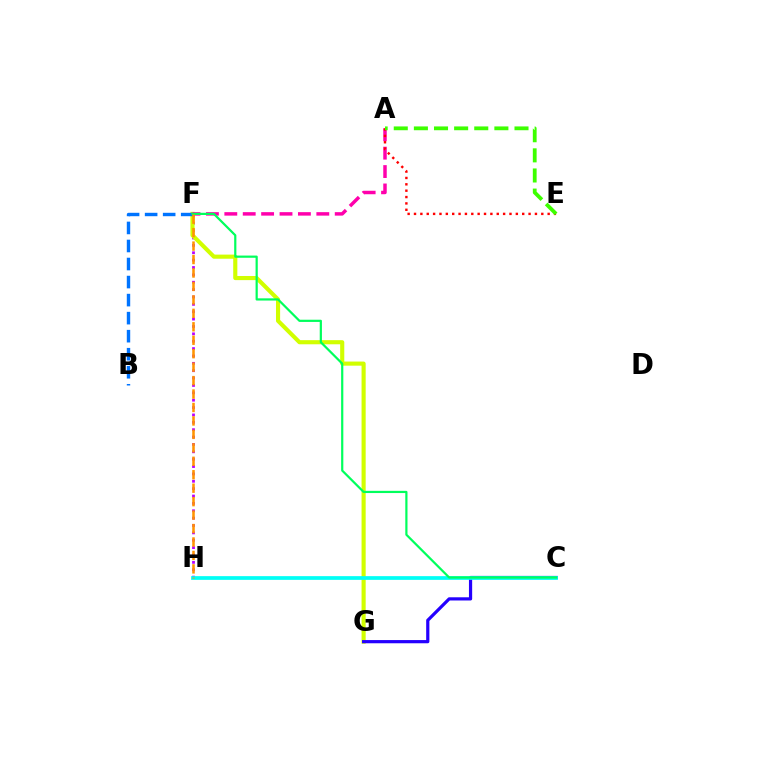{('F', 'H'): [{'color': '#b900ff', 'line_style': 'dotted', 'thickness': 2.0}, {'color': '#ff9400', 'line_style': 'dashed', 'thickness': 1.83}], ('F', 'G'): [{'color': '#d1ff00', 'line_style': 'solid', 'thickness': 2.97}], ('B', 'F'): [{'color': '#0074ff', 'line_style': 'dashed', 'thickness': 2.45}], ('C', 'G'): [{'color': '#2500ff', 'line_style': 'solid', 'thickness': 2.3}], ('A', 'F'): [{'color': '#ff00ac', 'line_style': 'dashed', 'thickness': 2.5}], ('A', 'E'): [{'color': '#ff0000', 'line_style': 'dotted', 'thickness': 1.73}, {'color': '#3dff00', 'line_style': 'dashed', 'thickness': 2.73}], ('C', 'H'): [{'color': '#00fff6', 'line_style': 'solid', 'thickness': 2.68}], ('C', 'F'): [{'color': '#00ff5c', 'line_style': 'solid', 'thickness': 1.59}]}